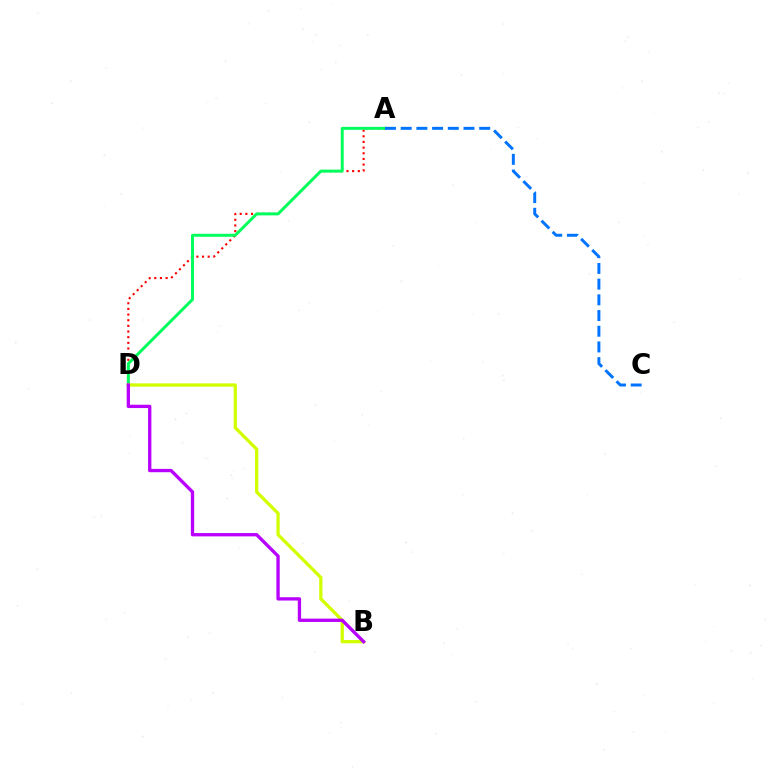{('A', 'D'): [{'color': '#ff0000', 'line_style': 'dotted', 'thickness': 1.54}, {'color': '#00ff5c', 'line_style': 'solid', 'thickness': 2.14}], ('B', 'D'): [{'color': '#d1ff00', 'line_style': 'solid', 'thickness': 2.35}, {'color': '#b900ff', 'line_style': 'solid', 'thickness': 2.39}], ('A', 'C'): [{'color': '#0074ff', 'line_style': 'dashed', 'thickness': 2.13}]}